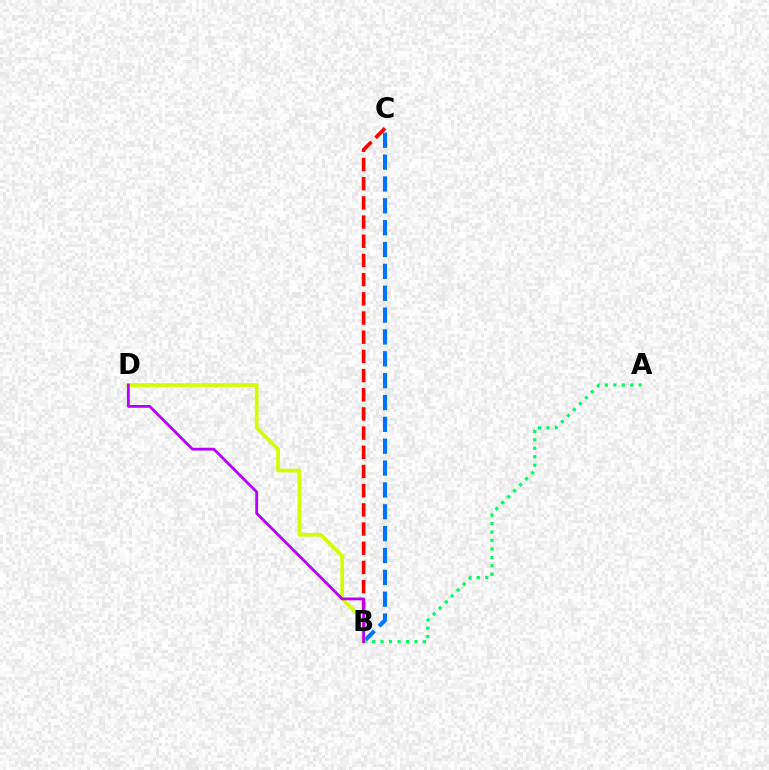{('B', 'C'): [{'color': '#0074ff', 'line_style': 'dashed', 'thickness': 2.97}, {'color': '#ff0000', 'line_style': 'dashed', 'thickness': 2.61}], ('A', 'B'): [{'color': '#00ff5c', 'line_style': 'dotted', 'thickness': 2.3}], ('B', 'D'): [{'color': '#d1ff00', 'line_style': 'solid', 'thickness': 2.66}, {'color': '#b900ff', 'line_style': 'solid', 'thickness': 2.01}]}